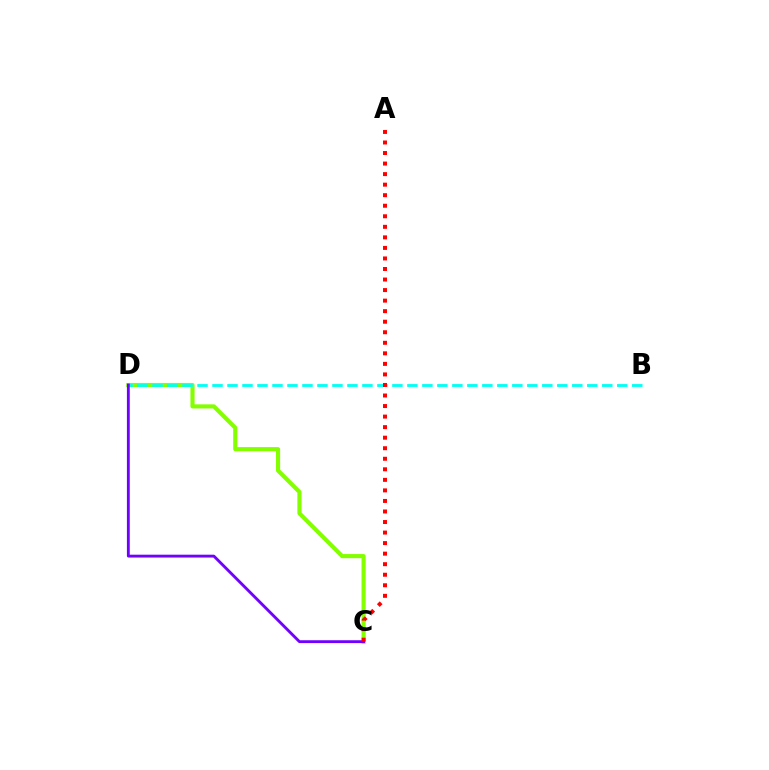{('C', 'D'): [{'color': '#84ff00', 'line_style': 'solid', 'thickness': 2.97}, {'color': '#7200ff', 'line_style': 'solid', 'thickness': 2.05}], ('B', 'D'): [{'color': '#00fff6', 'line_style': 'dashed', 'thickness': 2.04}], ('A', 'C'): [{'color': '#ff0000', 'line_style': 'dotted', 'thickness': 2.86}]}